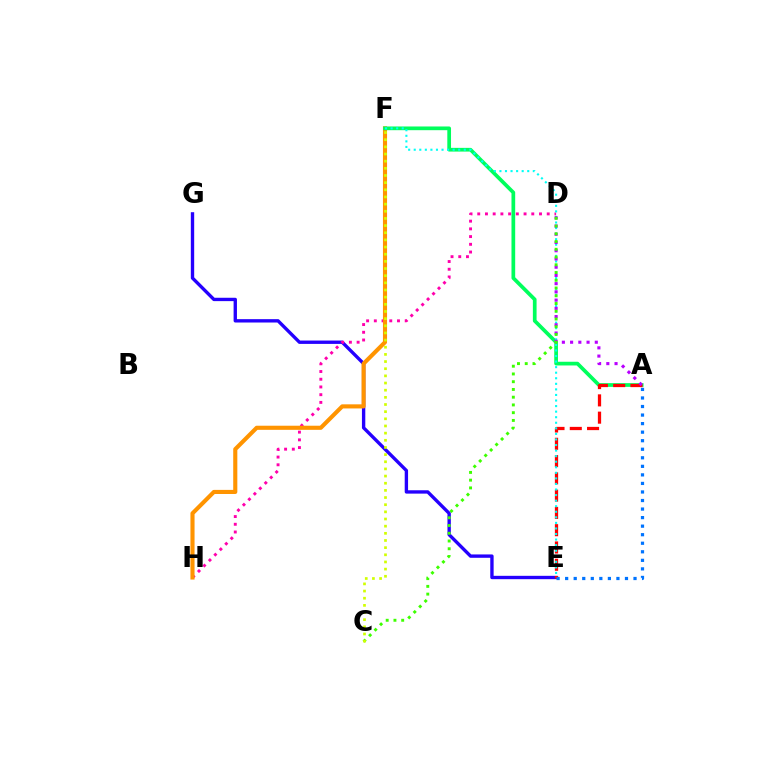{('E', 'G'): [{'color': '#2500ff', 'line_style': 'solid', 'thickness': 2.42}], ('D', 'H'): [{'color': '#ff00ac', 'line_style': 'dotted', 'thickness': 2.1}], ('F', 'H'): [{'color': '#ff9400', 'line_style': 'solid', 'thickness': 2.96}], ('A', 'F'): [{'color': '#00ff5c', 'line_style': 'solid', 'thickness': 2.67}], ('A', 'E'): [{'color': '#ff0000', 'line_style': 'dashed', 'thickness': 2.35}, {'color': '#0074ff', 'line_style': 'dotted', 'thickness': 2.32}], ('E', 'F'): [{'color': '#00fff6', 'line_style': 'dotted', 'thickness': 1.51}], ('A', 'D'): [{'color': '#b900ff', 'line_style': 'dotted', 'thickness': 2.24}], ('C', 'D'): [{'color': '#3dff00', 'line_style': 'dotted', 'thickness': 2.1}], ('C', 'F'): [{'color': '#d1ff00', 'line_style': 'dotted', 'thickness': 1.94}]}